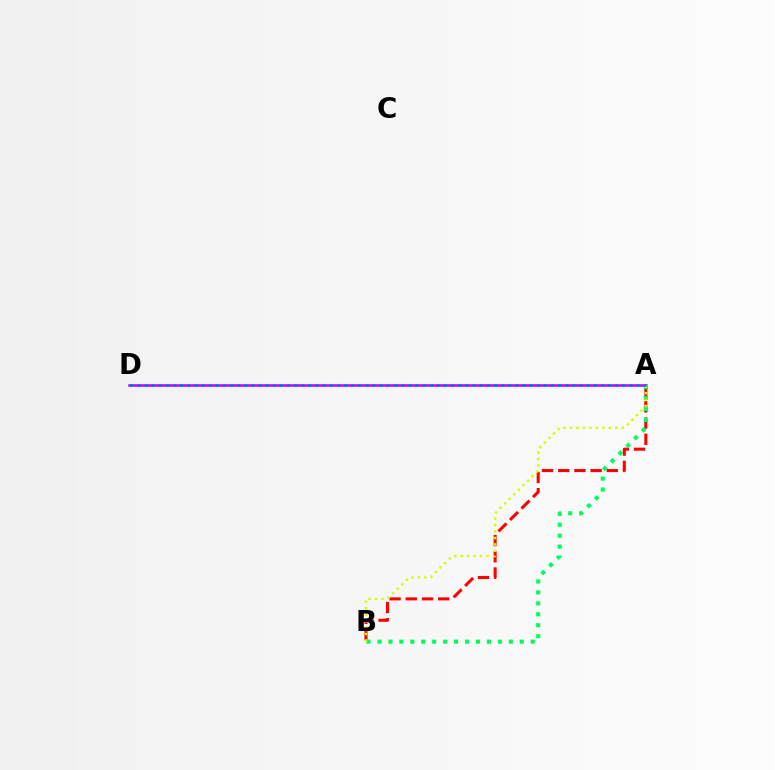{('A', 'B'): [{'color': '#ff0000', 'line_style': 'dashed', 'thickness': 2.2}, {'color': '#00ff5c', 'line_style': 'dotted', 'thickness': 2.97}, {'color': '#d1ff00', 'line_style': 'dotted', 'thickness': 1.75}], ('A', 'D'): [{'color': '#b900ff', 'line_style': 'solid', 'thickness': 1.8}, {'color': '#0074ff', 'line_style': 'dotted', 'thickness': 1.94}]}